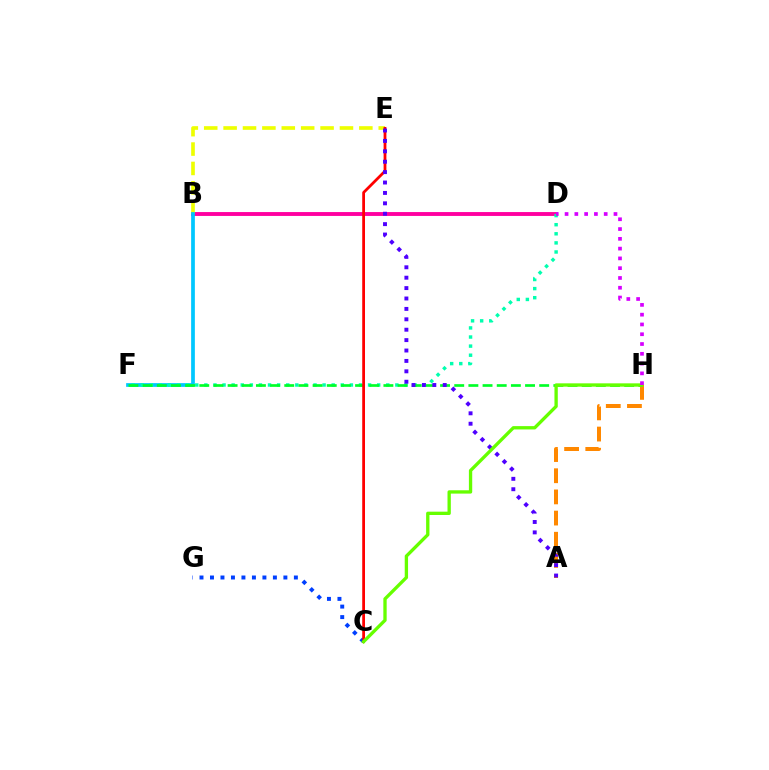{('B', 'D'): [{'color': '#ff00a0', 'line_style': 'solid', 'thickness': 2.79}], ('C', 'G'): [{'color': '#003fff', 'line_style': 'dotted', 'thickness': 2.85}], ('B', 'E'): [{'color': '#eeff00', 'line_style': 'dashed', 'thickness': 2.63}], ('B', 'F'): [{'color': '#00c7ff', 'line_style': 'solid', 'thickness': 2.68}], ('A', 'H'): [{'color': '#ff8800', 'line_style': 'dashed', 'thickness': 2.88}], ('D', 'F'): [{'color': '#00ffaf', 'line_style': 'dotted', 'thickness': 2.47}], ('F', 'H'): [{'color': '#00ff27', 'line_style': 'dashed', 'thickness': 1.92}], ('C', 'E'): [{'color': '#ff0000', 'line_style': 'solid', 'thickness': 2.0}], ('A', 'E'): [{'color': '#4f00ff', 'line_style': 'dotted', 'thickness': 2.83}], ('C', 'H'): [{'color': '#66ff00', 'line_style': 'solid', 'thickness': 2.39}], ('D', 'H'): [{'color': '#d600ff', 'line_style': 'dotted', 'thickness': 2.66}]}